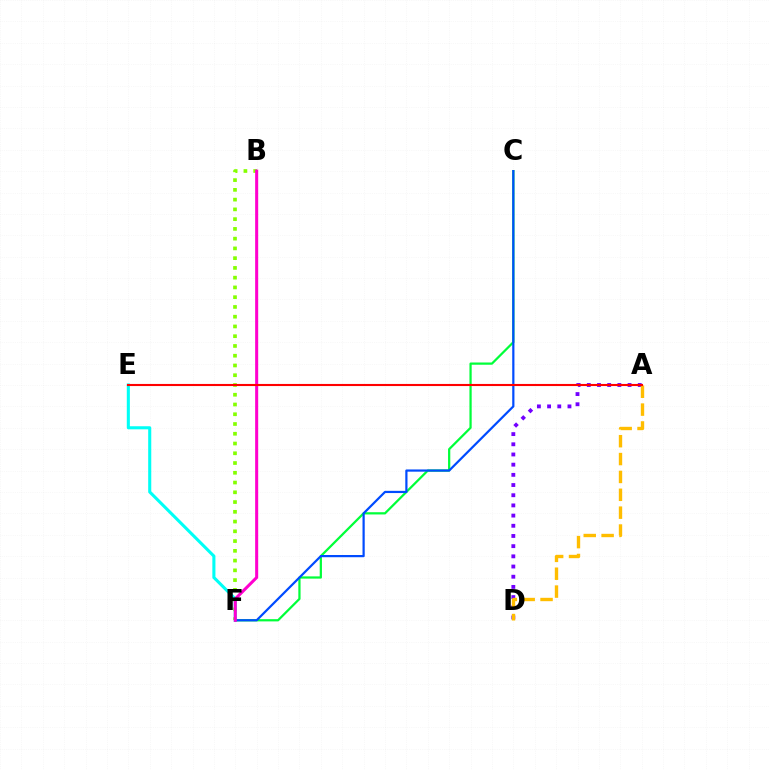{('C', 'F'): [{'color': '#00ff39', 'line_style': 'solid', 'thickness': 1.61}, {'color': '#004bff', 'line_style': 'solid', 'thickness': 1.59}], ('B', 'F'): [{'color': '#84ff00', 'line_style': 'dotted', 'thickness': 2.65}, {'color': '#ff00cf', 'line_style': 'solid', 'thickness': 2.19}], ('A', 'D'): [{'color': '#7200ff', 'line_style': 'dotted', 'thickness': 2.77}, {'color': '#ffbd00', 'line_style': 'dashed', 'thickness': 2.43}], ('E', 'F'): [{'color': '#00fff6', 'line_style': 'solid', 'thickness': 2.22}], ('A', 'E'): [{'color': '#ff0000', 'line_style': 'solid', 'thickness': 1.51}]}